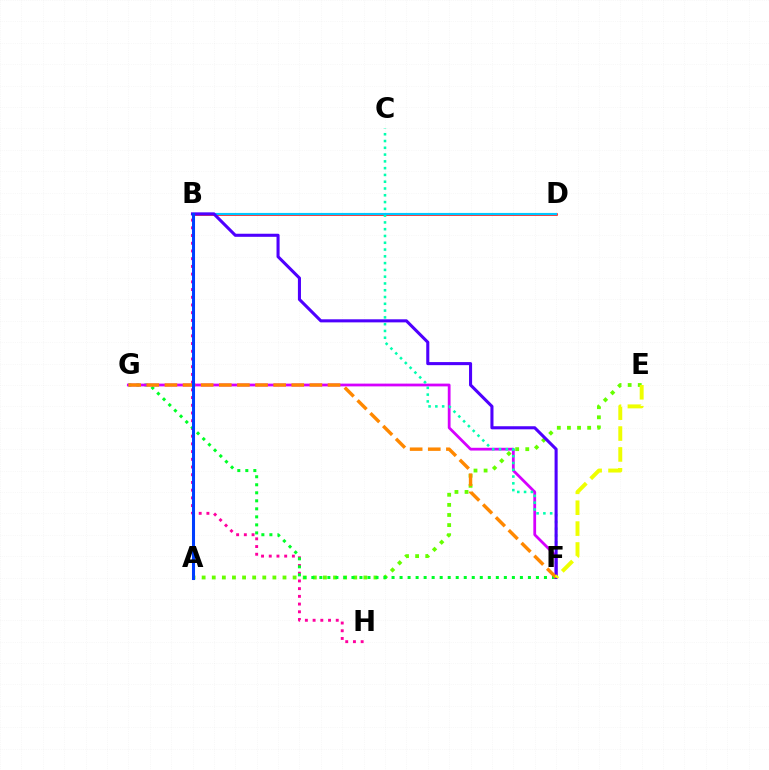{('B', 'H'): [{'color': '#ff00a0', 'line_style': 'dotted', 'thickness': 2.1}], ('A', 'E'): [{'color': '#66ff00', 'line_style': 'dotted', 'thickness': 2.75}], ('F', 'G'): [{'color': '#00ff27', 'line_style': 'dotted', 'thickness': 2.18}, {'color': '#d600ff', 'line_style': 'solid', 'thickness': 2.0}, {'color': '#ff8800', 'line_style': 'dashed', 'thickness': 2.46}], ('B', 'D'): [{'color': '#ff0000', 'line_style': 'solid', 'thickness': 1.82}, {'color': '#00c7ff', 'line_style': 'solid', 'thickness': 1.54}], ('C', 'F'): [{'color': '#00ffaf', 'line_style': 'dotted', 'thickness': 1.84}], ('B', 'F'): [{'color': '#4f00ff', 'line_style': 'solid', 'thickness': 2.21}], ('E', 'F'): [{'color': '#eeff00', 'line_style': 'dashed', 'thickness': 2.84}], ('A', 'B'): [{'color': '#003fff', 'line_style': 'solid', 'thickness': 2.2}]}